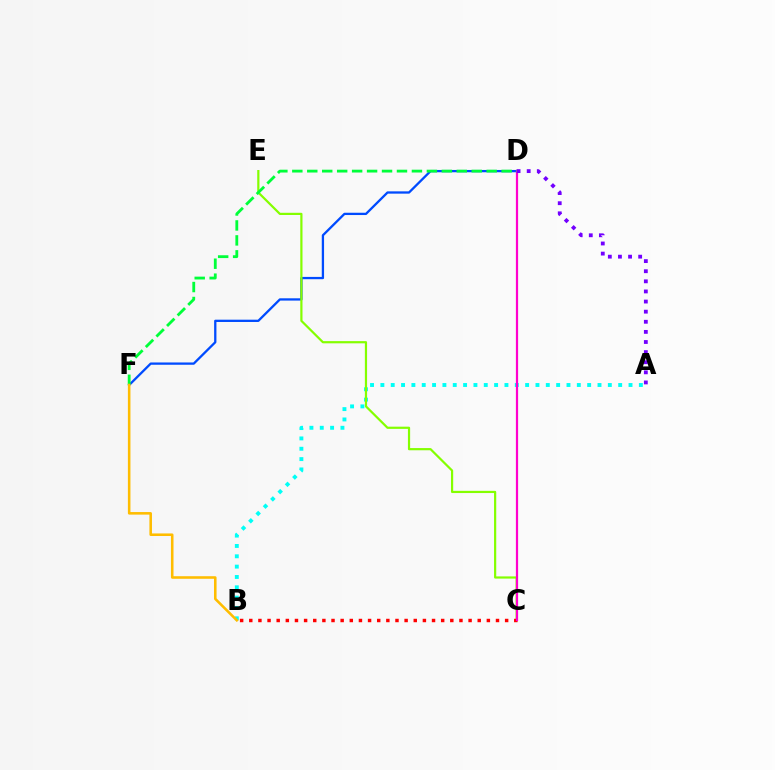{('A', 'B'): [{'color': '#00fff6', 'line_style': 'dotted', 'thickness': 2.81}], ('D', 'F'): [{'color': '#004bff', 'line_style': 'solid', 'thickness': 1.65}, {'color': '#00ff39', 'line_style': 'dashed', 'thickness': 2.03}], ('C', 'E'): [{'color': '#84ff00', 'line_style': 'solid', 'thickness': 1.59}], ('B', 'C'): [{'color': '#ff0000', 'line_style': 'dotted', 'thickness': 2.48}], ('C', 'D'): [{'color': '#ff00cf', 'line_style': 'solid', 'thickness': 1.6}], ('A', 'D'): [{'color': '#7200ff', 'line_style': 'dotted', 'thickness': 2.75}], ('B', 'F'): [{'color': '#ffbd00', 'line_style': 'solid', 'thickness': 1.85}]}